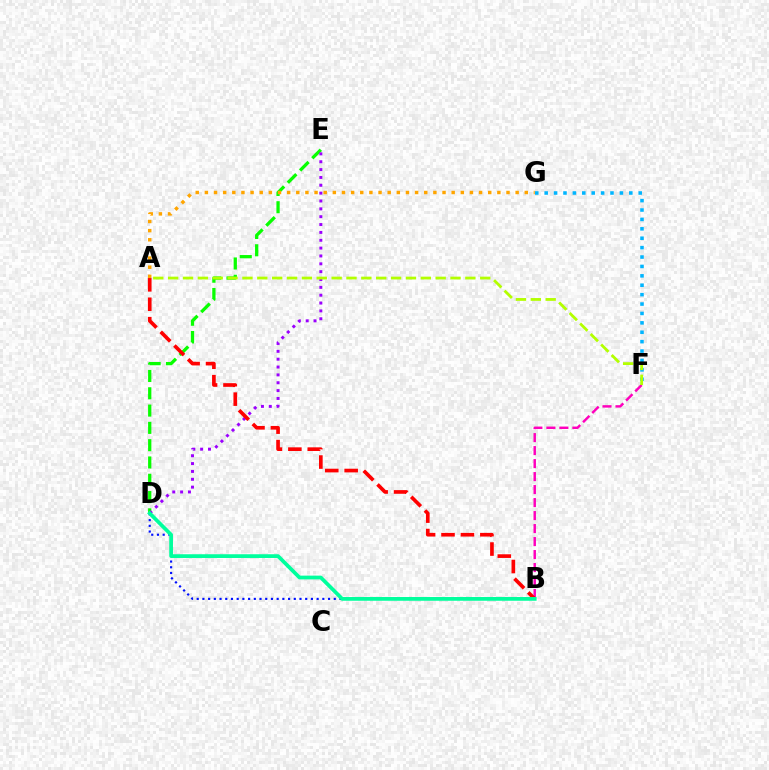{('B', 'F'): [{'color': '#ff00bd', 'line_style': 'dashed', 'thickness': 1.77}], ('D', 'E'): [{'color': '#08ff00', 'line_style': 'dashed', 'thickness': 2.35}, {'color': '#9b00ff', 'line_style': 'dotted', 'thickness': 2.13}], ('F', 'G'): [{'color': '#00b5ff', 'line_style': 'dotted', 'thickness': 2.55}], ('A', 'G'): [{'color': '#ffa500', 'line_style': 'dotted', 'thickness': 2.48}], ('B', 'D'): [{'color': '#0010ff', 'line_style': 'dotted', 'thickness': 1.55}, {'color': '#00ff9d', 'line_style': 'solid', 'thickness': 2.69}], ('A', 'F'): [{'color': '#b3ff00', 'line_style': 'dashed', 'thickness': 2.02}], ('A', 'B'): [{'color': '#ff0000', 'line_style': 'dashed', 'thickness': 2.64}]}